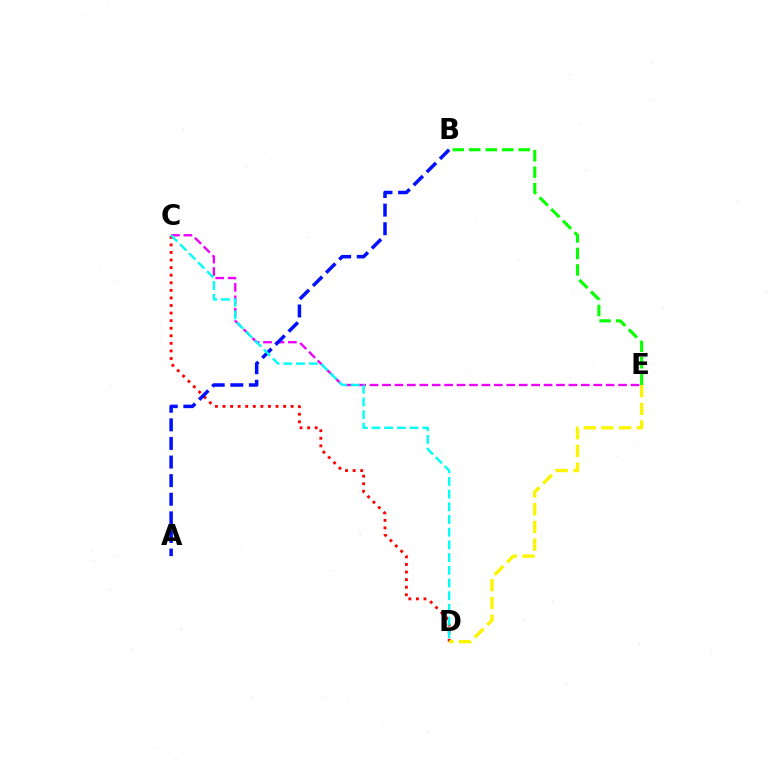{('B', 'E'): [{'color': '#08ff00', 'line_style': 'dashed', 'thickness': 2.24}], ('C', 'D'): [{'color': '#ff0000', 'line_style': 'dotted', 'thickness': 2.06}, {'color': '#00fff6', 'line_style': 'dashed', 'thickness': 1.73}], ('C', 'E'): [{'color': '#ee00ff', 'line_style': 'dashed', 'thickness': 1.69}], ('D', 'E'): [{'color': '#fcf500', 'line_style': 'dashed', 'thickness': 2.41}], ('A', 'B'): [{'color': '#0010ff', 'line_style': 'dashed', 'thickness': 2.53}]}